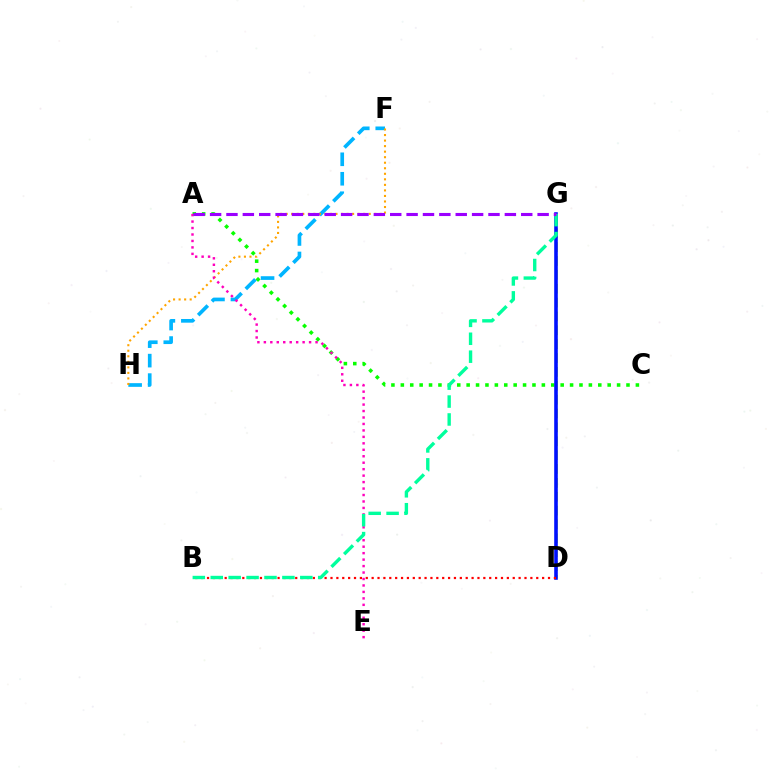{('F', 'H'): [{'color': '#00b5ff', 'line_style': 'dashed', 'thickness': 2.65}, {'color': '#ffa500', 'line_style': 'dotted', 'thickness': 1.5}], ('D', 'G'): [{'color': '#b3ff00', 'line_style': 'dashed', 'thickness': 1.88}, {'color': '#0010ff', 'line_style': 'solid', 'thickness': 2.59}], ('A', 'C'): [{'color': '#08ff00', 'line_style': 'dotted', 'thickness': 2.55}], ('A', 'E'): [{'color': '#ff00bd', 'line_style': 'dotted', 'thickness': 1.76}], ('B', 'D'): [{'color': '#ff0000', 'line_style': 'dotted', 'thickness': 1.6}], ('B', 'G'): [{'color': '#00ff9d', 'line_style': 'dashed', 'thickness': 2.43}], ('A', 'G'): [{'color': '#9b00ff', 'line_style': 'dashed', 'thickness': 2.22}]}